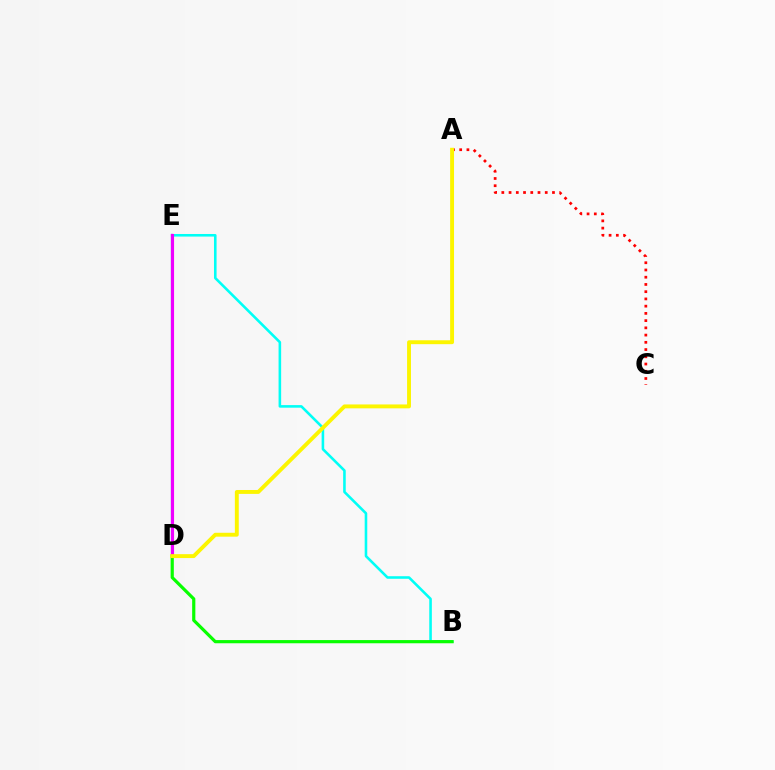{('B', 'E'): [{'color': '#00fff6', 'line_style': 'solid', 'thickness': 1.86}], ('B', 'D'): [{'color': '#08ff00', 'line_style': 'solid', 'thickness': 2.3}], ('D', 'E'): [{'color': '#0010ff', 'line_style': 'solid', 'thickness': 1.55}, {'color': '#ee00ff', 'line_style': 'solid', 'thickness': 2.25}], ('A', 'C'): [{'color': '#ff0000', 'line_style': 'dotted', 'thickness': 1.97}], ('A', 'D'): [{'color': '#fcf500', 'line_style': 'solid', 'thickness': 2.81}]}